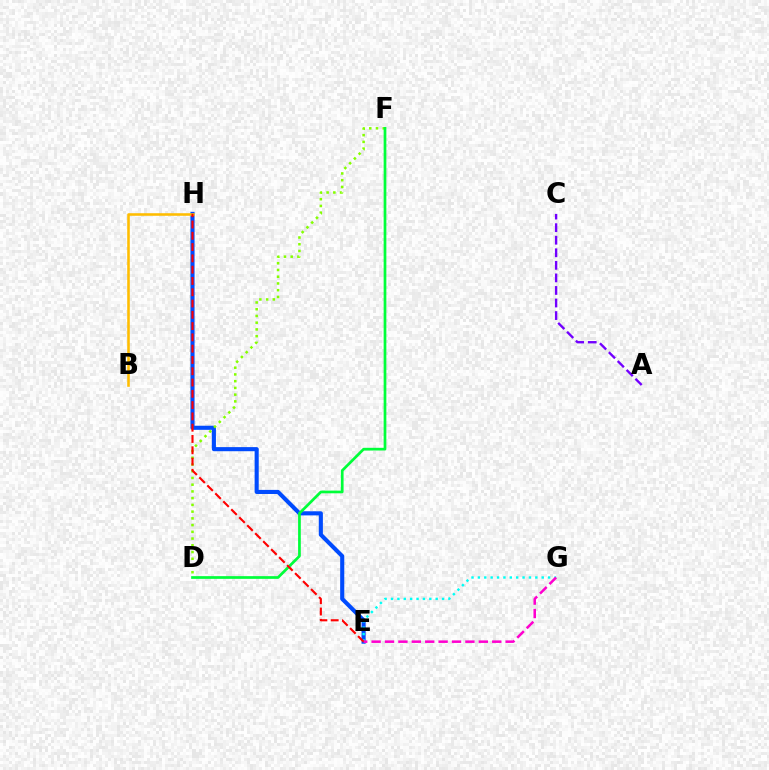{('A', 'C'): [{'color': '#7200ff', 'line_style': 'dashed', 'thickness': 1.71}], ('E', 'H'): [{'color': '#004bff', 'line_style': 'solid', 'thickness': 2.95}, {'color': '#ff0000', 'line_style': 'dashed', 'thickness': 1.53}], ('D', 'F'): [{'color': '#84ff00', 'line_style': 'dotted', 'thickness': 1.83}, {'color': '#00ff39', 'line_style': 'solid', 'thickness': 1.95}], ('E', 'G'): [{'color': '#00fff6', 'line_style': 'dotted', 'thickness': 1.73}, {'color': '#ff00cf', 'line_style': 'dashed', 'thickness': 1.82}], ('B', 'H'): [{'color': '#ffbd00', 'line_style': 'solid', 'thickness': 1.85}]}